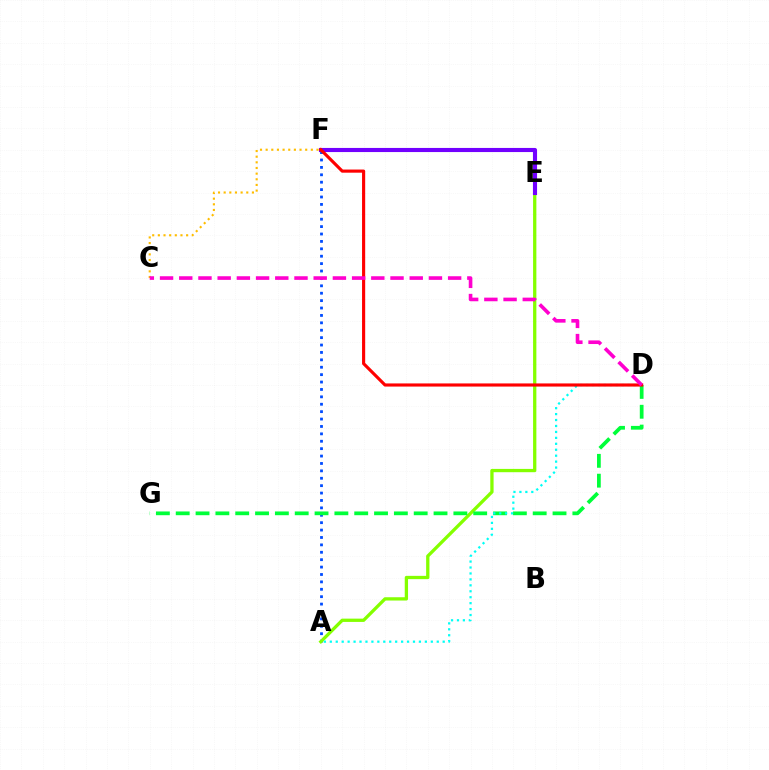{('A', 'F'): [{'color': '#004bff', 'line_style': 'dotted', 'thickness': 2.01}], ('A', 'E'): [{'color': '#84ff00', 'line_style': 'solid', 'thickness': 2.37}], ('D', 'G'): [{'color': '#00ff39', 'line_style': 'dashed', 'thickness': 2.69}], ('A', 'D'): [{'color': '#00fff6', 'line_style': 'dotted', 'thickness': 1.61}], ('E', 'F'): [{'color': '#7200ff', 'line_style': 'solid', 'thickness': 2.96}], ('D', 'F'): [{'color': '#ff0000', 'line_style': 'solid', 'thickness': 2.26}], ('C', 'F'): [{'color': '#ffbd00', 'line_style': 'dotted', 'thickness': 1.54}], ('C', 'D'): [{'color': '#ff00cf', 'line_style': 'dashed', 'thickness': 2.61}]}